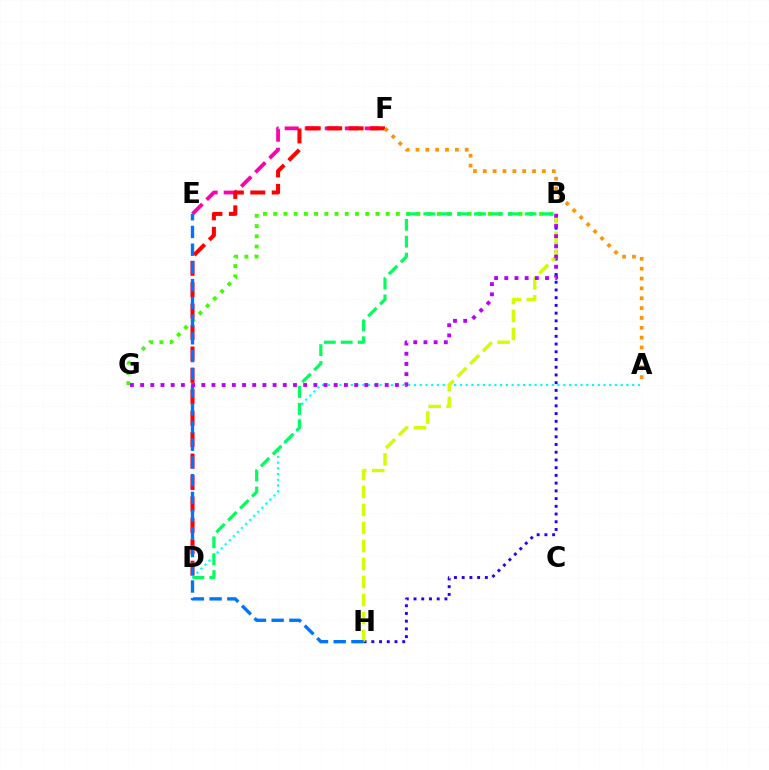{('E', 'F'): [{'color': '#ff00ac', 'line_style': 'dashed', 'thickness': 2.72}], ('B', 'G'): [{'color': '#3dff00', 'line_style': 'dotted', 'thickness': 2.78}, {'color': '#b900ff', 'line_style': 'dotted', 'thickness': 2.77}], ('A', 'D'): [{'color': '#00fff6', 'line_style': 'dotted', 'thickness': 1.56}], ('D', 'F'): [{'color': '#ff0000', 'line_style': 'dashed', 'thickness': 2.91}], ('B', 'H'): [{'color': '#2500ff', 'line_style': 'dotted', 'thickness': 2.1}, {'color': '#d1ff00', 'line_style': 'dashed', 'thickness': 2.45}], ('E', 'H'): [{'color': '#0074ff', 'line_style': 'dashed', 'thickness': 2.41}], ('A', 'F'): [{'color': '#ff9400', 'line_style': 'dotted', 'thickness': 2.68}], ('B', 'D'): [{'color': '#00ff5c', 'line_style': 'dashed', 'thickness': 2.29}]}